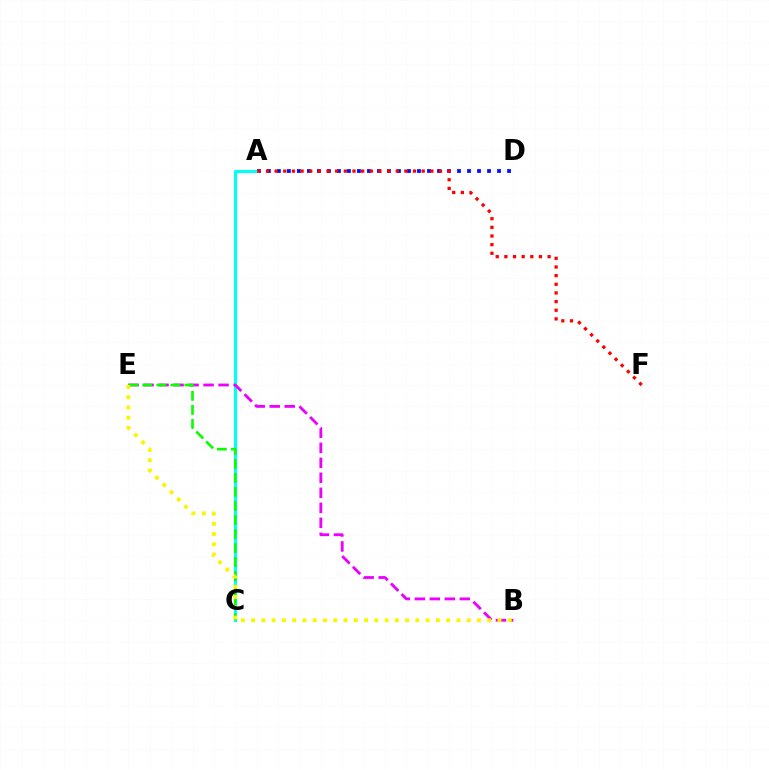{('A', 'D'): [{'color': '#0010ff', 'line_style': 'dotted', 'thickness': 2.72}], ('A', 'C'): [{'color': '#00fff6', 'line_style': 'solid', 'thickness': 2.27}], ('B', 'E'): [{'color': '#ee00ff', 'line_style': 'dashed', 'thickness': 2.04}, {'color': '#fcf500', 'line_style': 'dotted', 'thickness': 2.79}], ('A', 'F'): [{'color': '#ff0000', 'line_style': 'dotted', 'thickness': 2.35}], ('C', 'E'): [{'color': '#08ff00', 'line_style': 'dashed', 'thickness': 1.91}]}